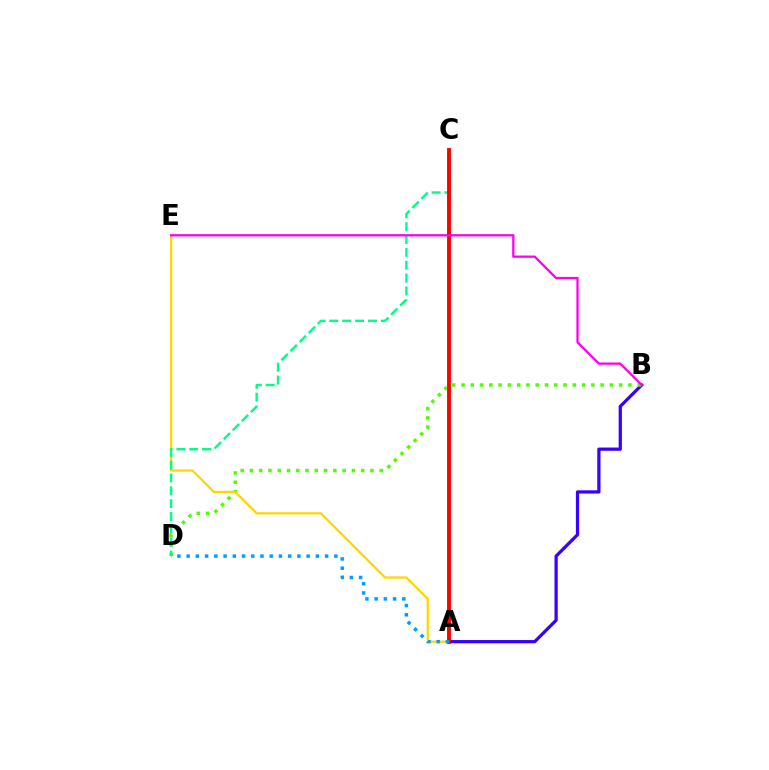{('A', 'B'): [{'color': '#3700ff', 'line_style': 'solid', 'thickness': 2.33}], ('B', 'D'): [{'color': '#4fff00', 'line_style': 'dotted', 'thickness': 2.52}], ('A', 'E'): [{'color': '#ffd500', 'line_style': 'solid', 'thickness': 1.6}], ('C', 'D'): [{'color': '#00ff86', 'line_style': 'dashed', 'thickness': 1.74}], ('A', 'C'): [{'color': '#ff0000', 'line_style': 'solid', 'thickness': 2.8}], ('B', 'E'): [{'color': '#ff00ed', 'line_style': 'solid', 'thickness': 1.65}], ('A', 'D'): [{'color': '#009eff', 'line_style': 'dotted', 'thickness': 2.51}]}